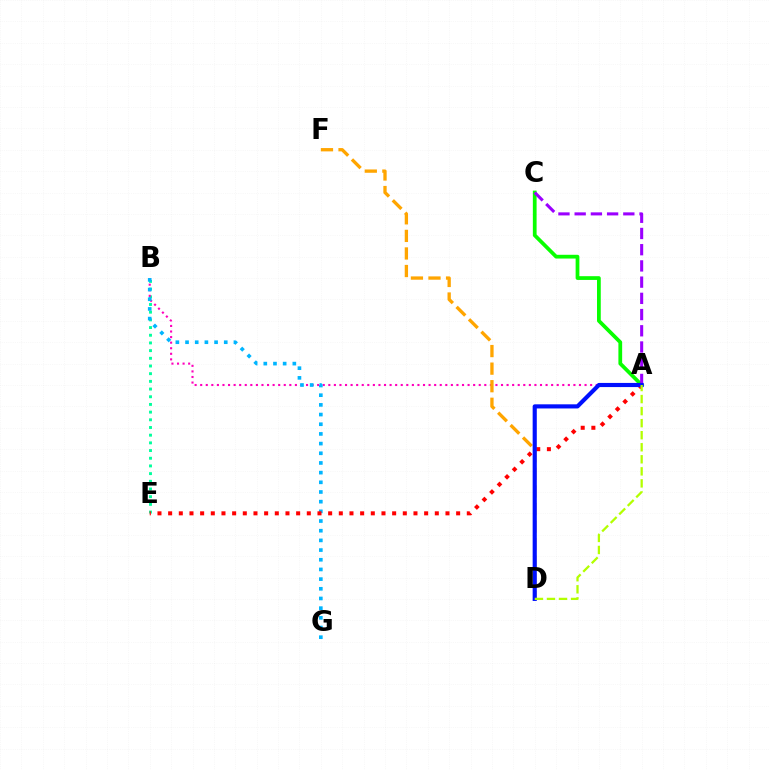{('B', 'E'): [{'color': '#00ff9d', 'line_style': 'dotted', 'thickness': 2.09}], ('A', 'B'): [{'color': '#ff00bd', 'line_style': 'dotted', 'thickness': 1.51}], ('B', 'G'): [{'color': '#00b5ff', 'line_style': 'dotted', 'thickness': 2.63}], ('D', 'F'): [{'color': '#ffa500', 'line_style': 'dashed', 'thickness': 2.39}], ('A', 'C'): [{'color': '#08ff00', 'line_style': 'solid', 'thickness': 2.7}, {'color': '#9b00ff', 'line_style': 'dashed', 'thickness': 2.2}], ('A', 'E'): [{'color': '#ff0000', 'line_style': 'dotted', 'thickness': 2.9}], ('A', 'D'): [{'color': '#0010ff', 'line_style': 'solid', 'thickness': 2.98}, {'color': '#b3ff00', 'line_style': 'dashed', 'thickness': 1.64}]}